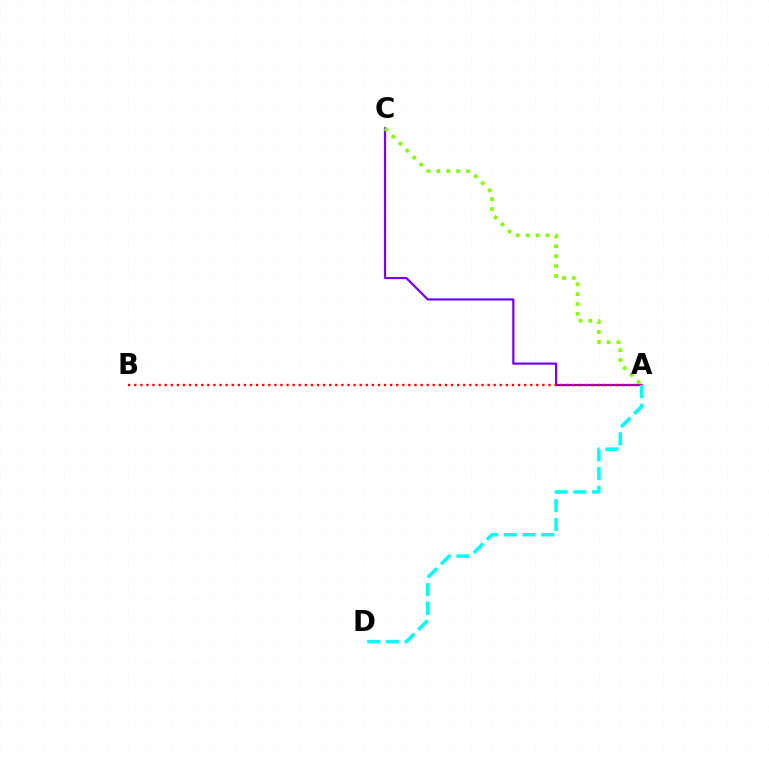{('A', 'C'): [{'color': '#7200ff', 'line_style': 'solid', 'thickness': 1.58}, {'color': '#84ff00', 'line_style': 'dotted', 'thickness': 2.68}], ('A', 'B'): [{'color': '#ff0000', 'line_style': 'dotted', 'thickness': 1.66}], ('A', 'D'): [{'color': '#00fff6', 'line_style': 'dashed', 'thickness': 2.54}]}